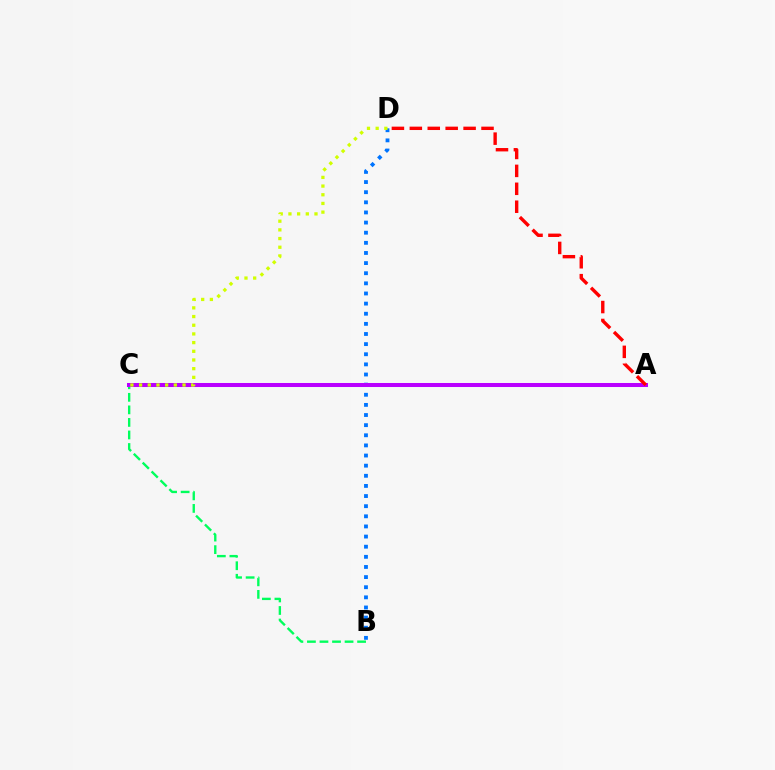{('B', 'D'): [{'color': '#0074ff', 'line_style': 'dotted', 'thickness': 2.75}], ('B', 'C'): [{'color': '#00ff5c', 'line_style': 'dashed', 'thickness': 1.7}], ('A', 'C'): [{'color': '#b900ff', 'line_style': 'solid', 'thickness': 2.9}], ('C', 'D'): [{'color': '#d1ff00', 'line_style': 'dotted', 'thickness': 2.36}], ('A', 'D'): [{'color': '#ff0000', 'line_style': 'dashed', 'thickness': 2.43}]}